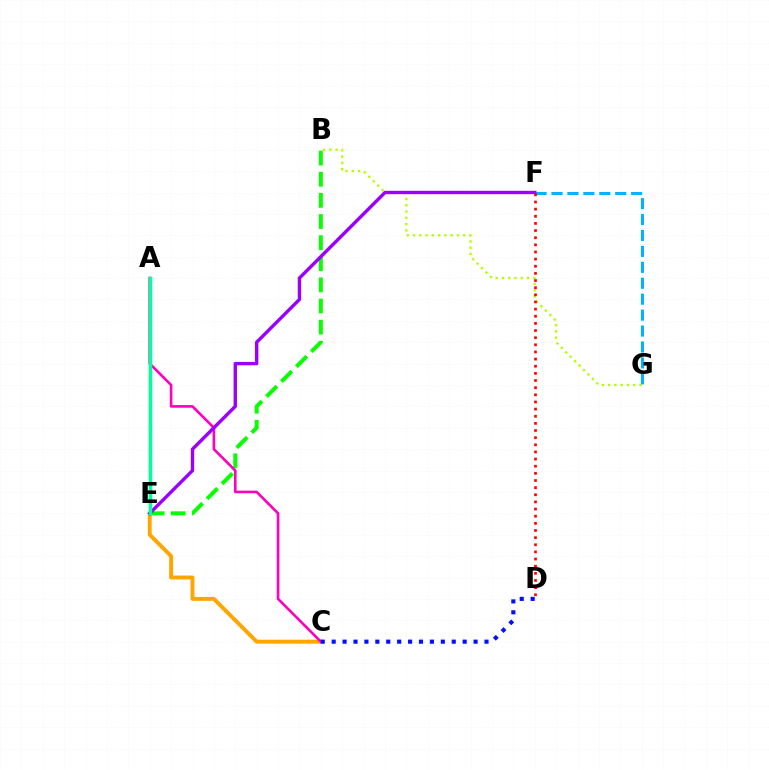{('C', 'E'): [{'color': '#ffa500', 'line_style': 'solid', 'thickness': 2.82}], ('B', 'E'): [{'color': '#08ff00', 'line_style': 'dashed', 'thickness': 2.87}], ('B', 'G'): [{'color': '#b3ff00', 'line_style': 'dotted', 'thickness': 1.7}], ('F', 'G'): [{'color': '#00b5ff', 'line_style': 'dashed', 'thickness': 2.16}], ('A', 'C'): [{'color': '#ff00bd', 'line_style': 'solid', 'thickness': 1.89}], ('E', 'F'): [{'color': '#9b00ff', 'line_style': 'solid', 'thickness': 2.45}], ('A', 'E'): [{'color': '#00ff9d', 'line_style': 'solid', 'thickness': 2.52}], ('D', 'F'): [{'color': '#ff0000', 'line_style': 'dotted', 'thickness': 1.94}], ('C', 'D'): [{'color': '#0010ff', 'line_style': 'dotted', 'thickness': 2.97}]}